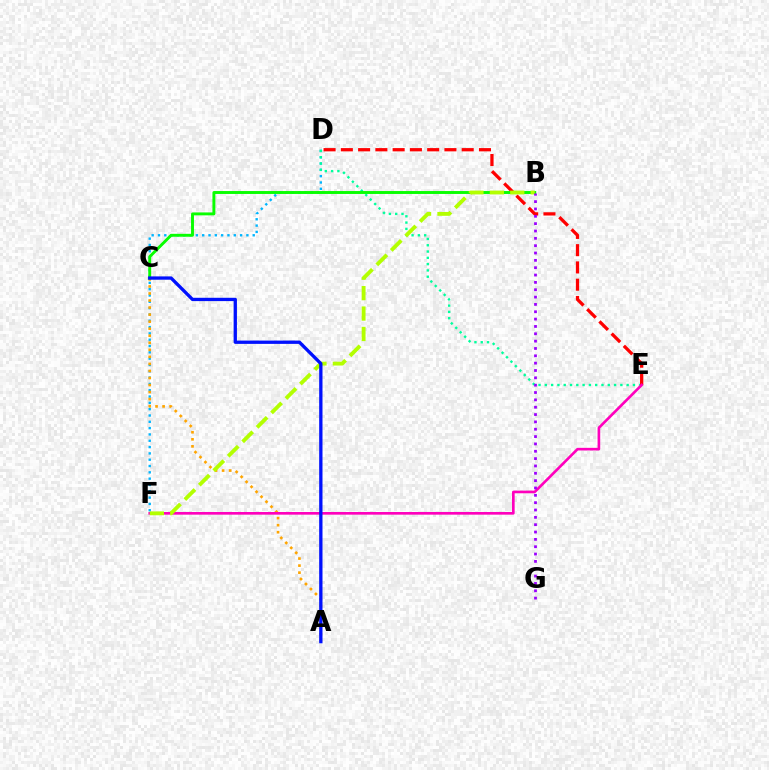{('D', 'F'): [{'color': '#00b5ff', 'line_style': 'dotted', 'thickness': 1.72}], ('D', 'E'): [{'color': '#00ff9d', 'line_style': 'dotted', 'thickness': 1.71}, {'color': '#ff0000', 'line_style': 'dashed', 'thickness': 2.35}], ('A', 'C'): [{'color': '#ffa500', 'line_style': 'dotted', 'thickness': 1.91}, {'color': '#0010ff', 'line_style': 'solid', 'thickness': 2.38}], ('B', 'C'): [{'color': '#08ff00', 'line_style': 'solid', 'thickness': 2.1}], ('E', 'F'): [{'color': '#ff00bd', 'line_style': 'solid', 'thickness': 1.91}], ('B', 'F'): [{'color': '#b3ff00', 'line_style': 'dashed', 'thickness': 2.77}], ('B', 'G'): [{'color': '#9b00ff', 'line_style': 'dotted', 'thickness': 1.99}]}